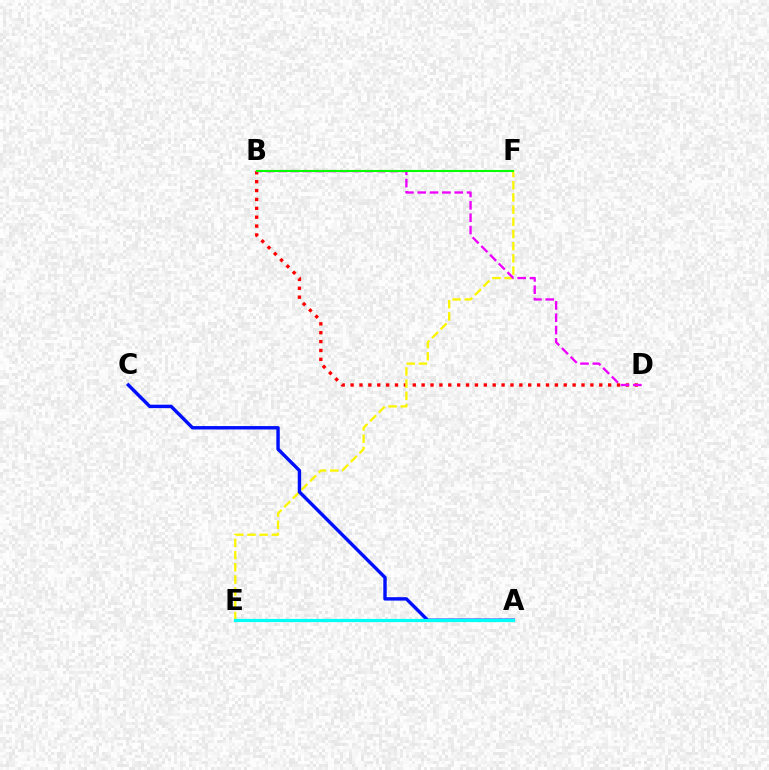{('B', 'D'): [{'color': '#ff0000', 'line_style': 'dotted', 'thickness': 2.41}, {'color': '#ee00ff', 'line_style': 'dashed', 'thickness': 1.68}], ('E', 'F'): [{'color': '#fcf500', 'line_style': 'dashed', 'thickness': 1.66}], ('A', 'C'): [{'color': '#0010ff', 'line_style': 'solid', 'thickness': 2.46}], ('B', 'F'): [{'color': '#08ff00', 'line_style': 'solid', 'thickness': 1.52}], ('A', 'E'): [{'color': '#00fff6', 'line_style': 'solid', 'thickness': 2.31}]}